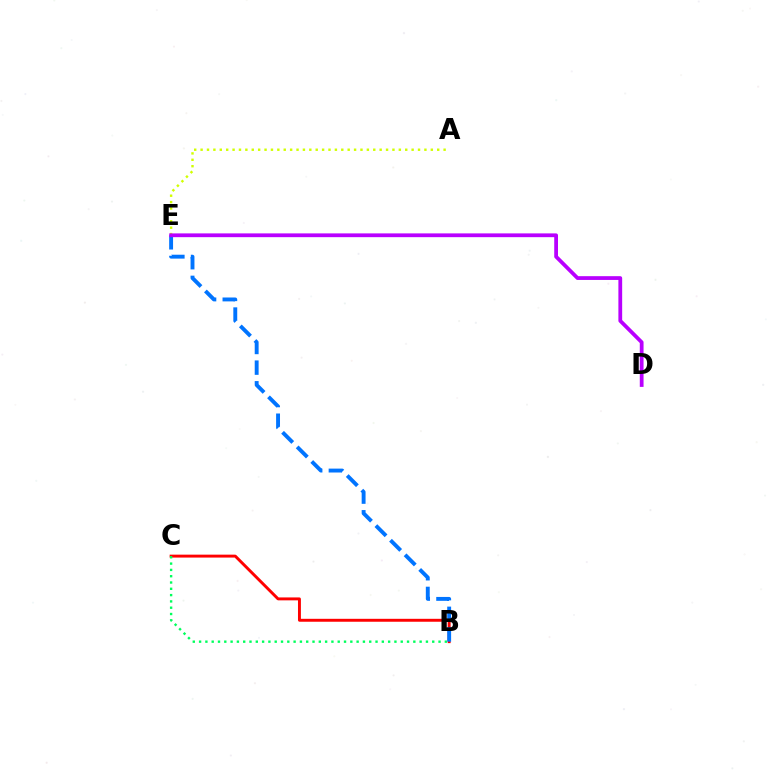{('B', 'C'): [{'color': '#ff0000', 'line_style': 'solid', 'thickness': 2.11}, {'color': '#00ff5c', 'line_style': 'dotted', 'thickness': 1.71}], ('B', 'E'): [{'color': '#0074ff', 'line_style': 'dashed', 'thickness': 2.8}], ('A', 'E'): [{'color': '#d1ff00', 'line_style': 'dotted', 'thickness': 1.74}], ('D', 'E'): [{'color': '#b900ff', 'line_style': 'solid', 'thickness': 2.72}]}